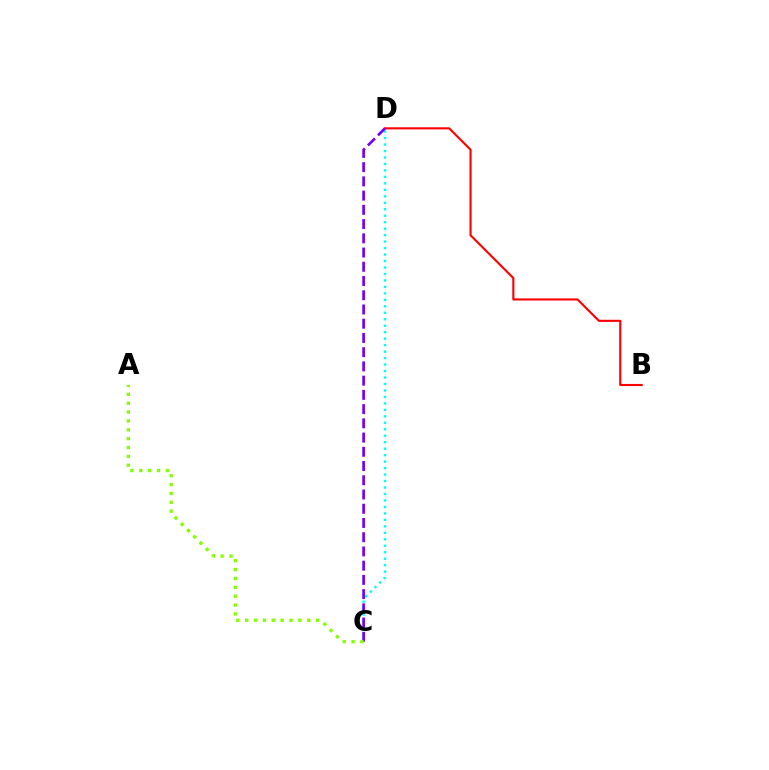{('B', 'D'): [{'color': '#ff0000', 'line_style': 'solid', 'thickness': 1.53}], ('C', 'D'): [{'color': '#00fff6', 'line_style': 'dotted', 'thickness': 1.76}, {'color': '#7200ff', 'line_style': 'dashed', 'thickness': 1.93}], ('A', 'C'): [{'color': '#84ff00', 'line_style': 'dotted', 'thickness': 2.41}]}